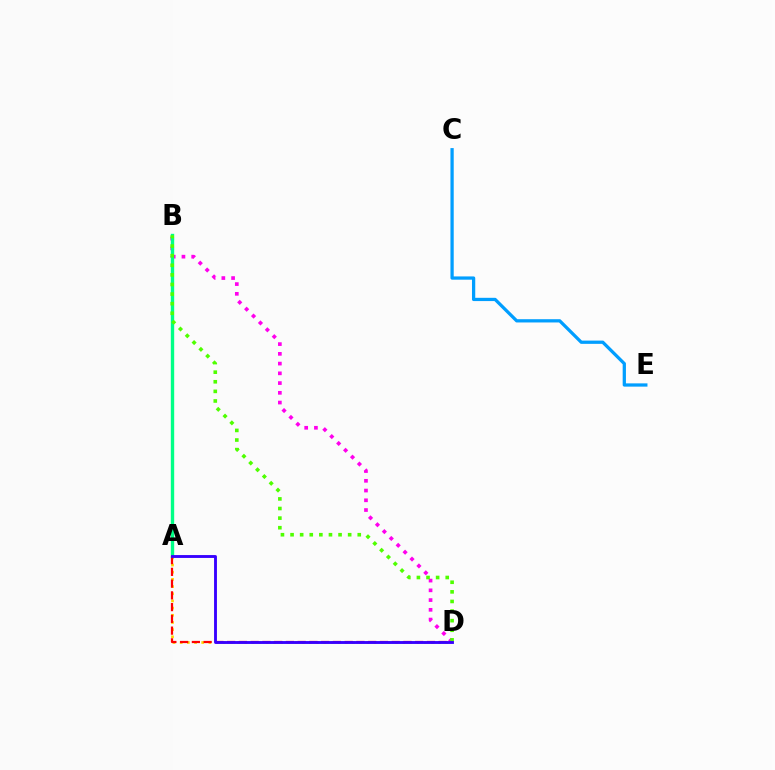{('C', 'E'): [{'color': '#009eff', 'line_style': 'solid', 'thickness': 2.35}], ('B', 'D'): [{'color': '#ff00ed', 'line_style': 'dotted', 'thickness': 2.65}, {'color': '#4fff00', 'line_style': 'dotted', 'thickness': 2.61}], ('A', 'D'): [{'color': '#ffd500', 'line_style': 'dotted', 'thickness': 1.95}, {'color': '#ff0000', 'line_style': 'dashed', 'thickness': 1.6}, {'color': '#3700ff', 'line_style': 'solid', 'thickness': 2.07}], ('A', 'B'): [{'color': '#00ff86', 'line_style': 'solid', 'thickness': 2.42}]}